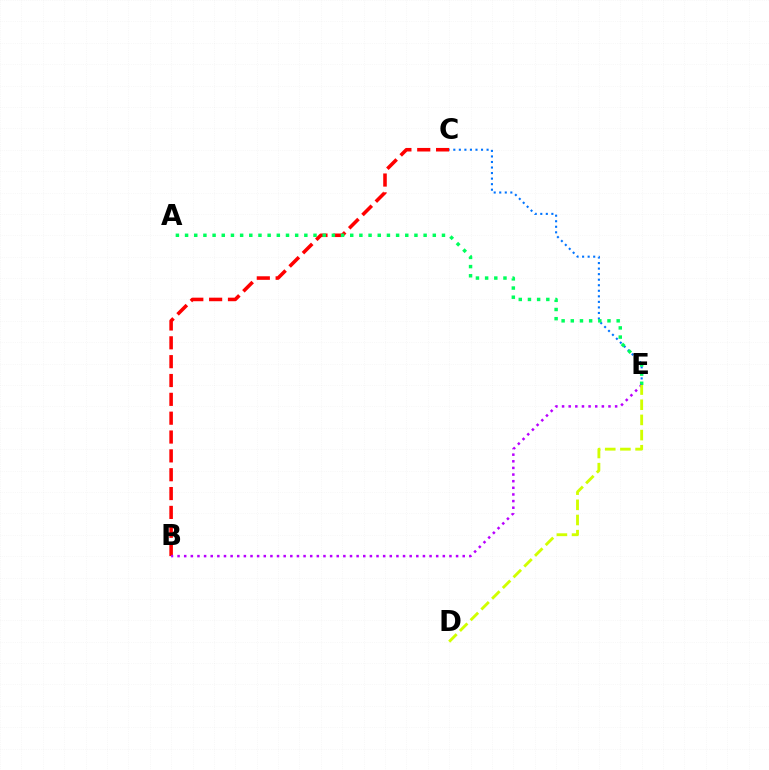{('B', 'C'): [{'color': '#ff0000', 'line_style': 'dashed', 'thickness': 2.56}], ('C', 'E'): [{'color': '#0074ff', 'line_style': 'dotted', 'thickness': 1.51}], ('A', 'E'): [{'color': '#00ff5c', 'line_style': 'dotted', 'thickness': 2.49}], ('B', 'E'): [{'color': '#b900ff', 'line_style': 'dotted', 'thickness': 1.8}], ('D', 'E'): [{'color': '#d1ff00', 'line_style': 'dashed', 'thickness': 2.06}]}